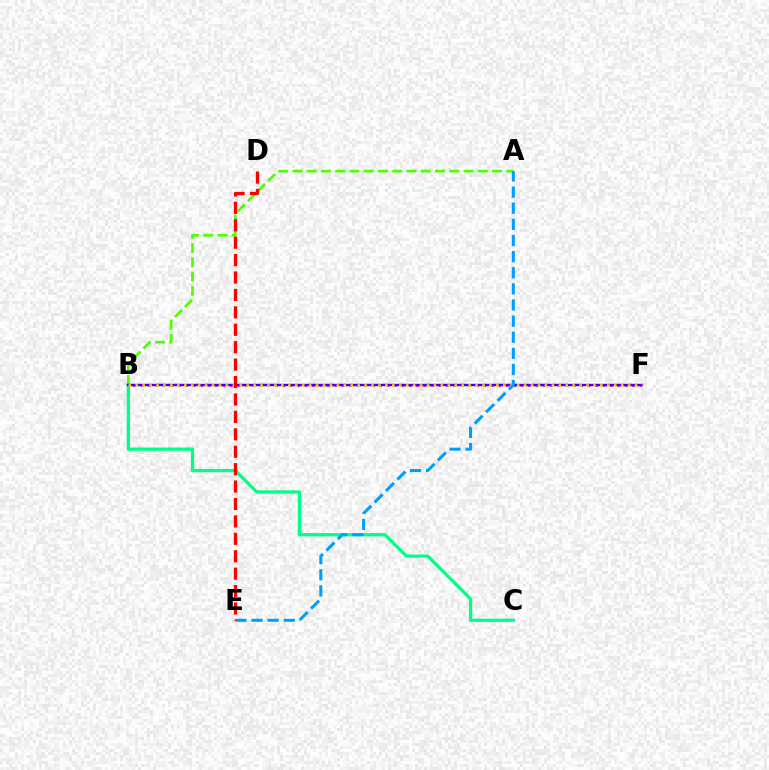{('A', 'B'): [{'color': '#4fff00', 'line_style': 'dashed', 'thickness': 1.94}], ('B', 'C'): [{'color': '#00ff86', 'line_style': 'solid', 'thickness': 2.33}], ('B', 'F'): [{'color': '#ff00ed', 'line_style': 'dotted', 'thickness': 2.02}, {'color': '#3700ff', 'line_style': 'solid', 'thickness': 1.73}, {'color': '#ffd500', 'line_style': 'dotted', 'thickness': 1.88}], ('A', 'E'): [{'color': '#009eff', 'line_style': 'dashed', 'thickness': 2.19}], ('D', 'E'): [{'color': '#ff0000', 'line_style': 'dashed', 'thickness': 2.37}]}